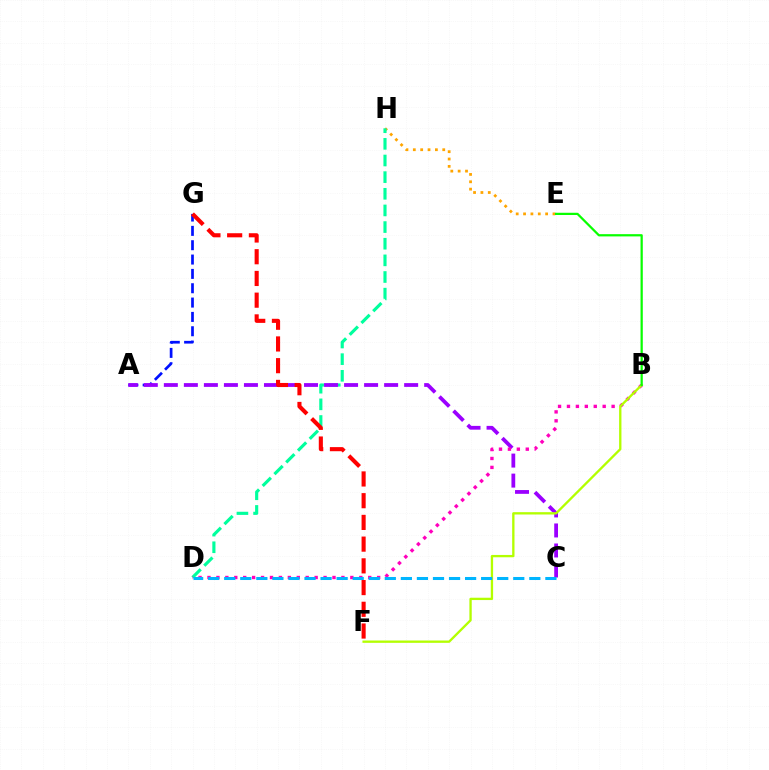{('E', 'H'): [{'color': '#ffa500', 'line_style': 'dotted', 'thickness': 2.0}], ('D', 'H'): [{'color': '#00ff9d', 'line_style': 'dashed', 'thickness': 2.26}], ('A', 'G'): [{'color': '#0010ff', 'line_style': 'dashed', 'thickness': 1.95}], ('A', 'C'): [{'color': '#9b00ff', 'line_style': 'dashed', 'thickness': 2.72}], ('F', 'G'): [{'color': '#ff0000', 'line_style': 'dashed', 'thickness': 2.95}], ('B', 'D'): [{'color': '#ff00bd', 'line_style': 'dotted', 'thickness': 2.43}], ('B', 'F'): [{'color': '#b3ff00', 'line_style': 'solid', 'thickness': 1.68}], ('C', 'D'): [{'color': '#00b5ff', 'line_style': 'dashed', 'thickness': 2.18}], ('B', 'E'): [{'color': '#08ff00', 'line_style': 'solid', 'thickness': 1.61}]}